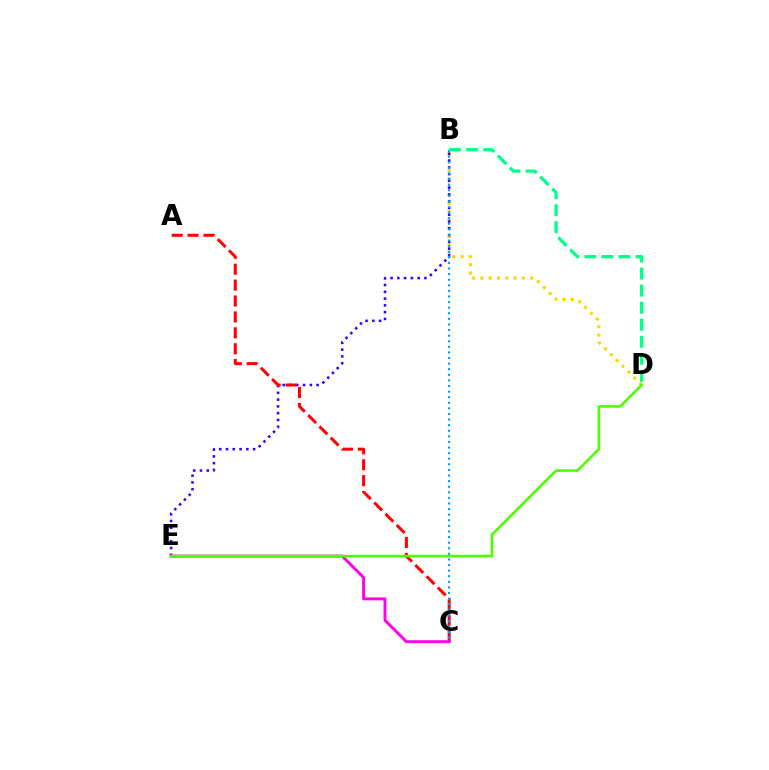{('B', 'D'): [{'color': '#ffd500', 'line_style': 'dotted', 'thickness': 2.25}, {'color': '#00ff86', 'line_style': 'dashed', 'thickness': 2.32}], ('B', 'E'): [{'color': '#3700ff', 'line_style': 'dotted', 'thickness': 1.84}], ('A', 'C'): [{'color': '#ff0000', 'line_style': 'dashed', 'thickness': 2.16}], ('C', 'E'): [{'color': '#ff00ed', 'line_style': 'solid', 'thickness': 2.11}], ('B', 'C'): [{'color': '#009eff', 'line_style': 'dotted', 'thickness': 1.52}], ('D', 'E'): [{'color': '#4fff00', 'line_style': 'solid', 'thickness': 1.87}]}